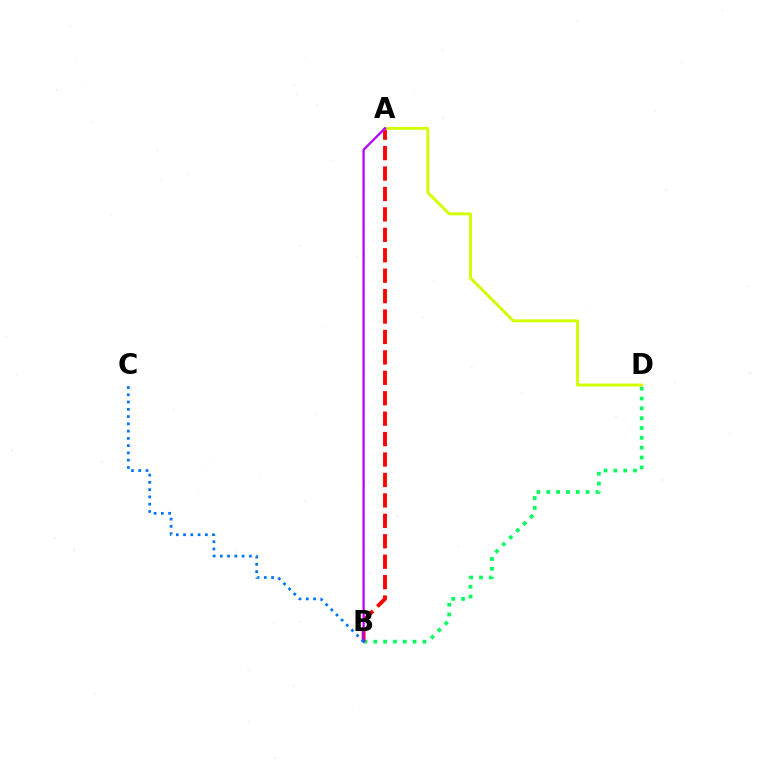{('B', 'D'): [{'color': '#00ff5c', 'line_style': 'dotted', 'thickness': 2.67}], ('A', 'B'): [{'color': '#ff0000', 'line_style': 'dashed', 'thickness': 2.78}, {'color': '#b900ff', 'line_style': 'solid', 'thickness': 1.64}], ('A', 'D'): [{'color': '#d1ff00', 'line_style': 'solid', 'thickness': 2.09}], ('B', 'C'): [{'color': '#0074ff', 'line_style': 'dotted', 'thickness': 1.97}]}